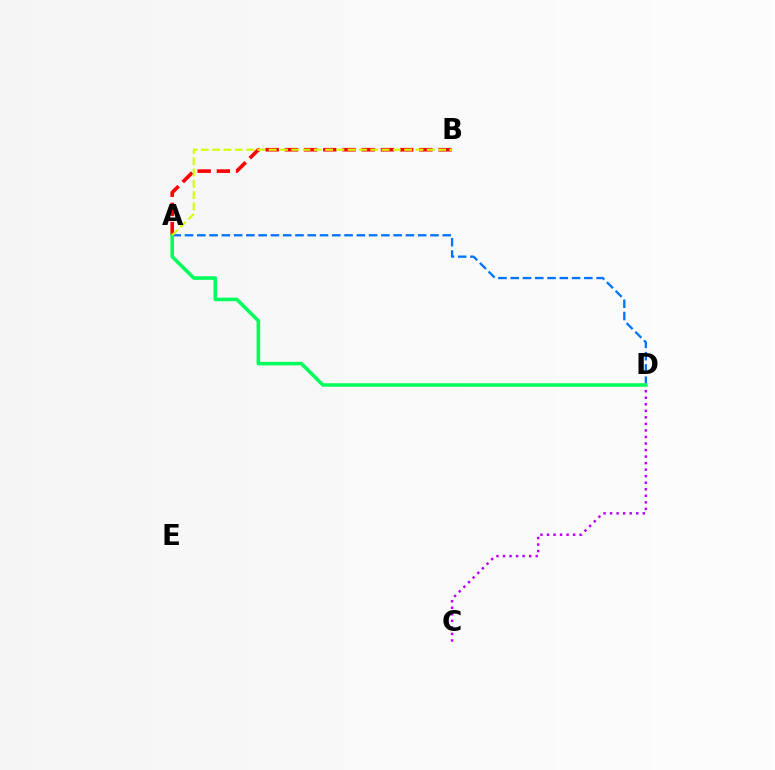{('A', 'D'): [{'color': '#0074ff', 'line_style': 'dashed', 'thickness': 1.67}, {'color': '#00ff5c', 'line_style': 'solid', 'thickness': 2.55}], ('C', 'D'): [{'color': '#b900ff', 'line_style': 'dotted', 'thickness': 1.78}], ('A', 'B'): [{'color': '#ff0000', 'line_style': 'dashed', 'thickness': 2.61}, {'color': '#d1ff00', 'line_style': 'dashed', 'thickness': 1.53}]}